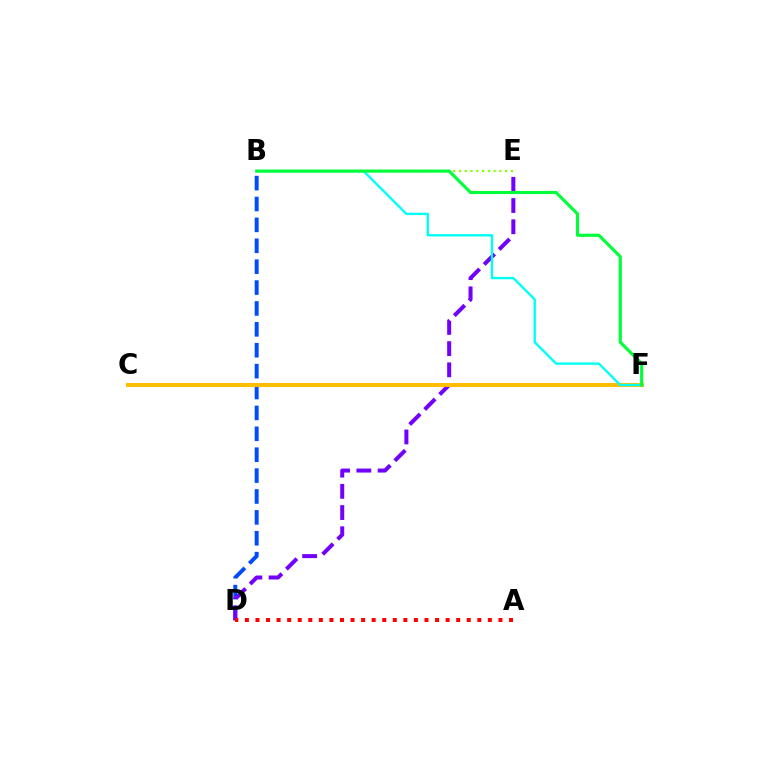{('C', 'F'): [{'color': '#ff00cf', 'line_style': 'dotted', 'thickness': 2.65}, {'color': '#ffbd00', 'line_style': 'solid', 'thickness': 2.91}], ('B', 'D'): [{'color': '#004bff', 'line_style': 'dashed', 'thickness': 2.84}], ('D', 'E'): [{'color': '#7200ff', 'line_style': 'dashed', 'thickness': 2.88}], ('B', 'E'): [{'color': '#84ff00', 'line_style': 'dotted', 'thickness': 1.57}], ('B', 'F'): [{'color': '#00fff6', 'line_style': 'solid', 'thickness': 1.7}, {'color': '#00ff39', 'line_style': 'solid', 'thickness': 2.25}], ('A', 'D'): [{'color': '#ff0000', 'line_style': 'dotted', 'thickness': 2.87}]}